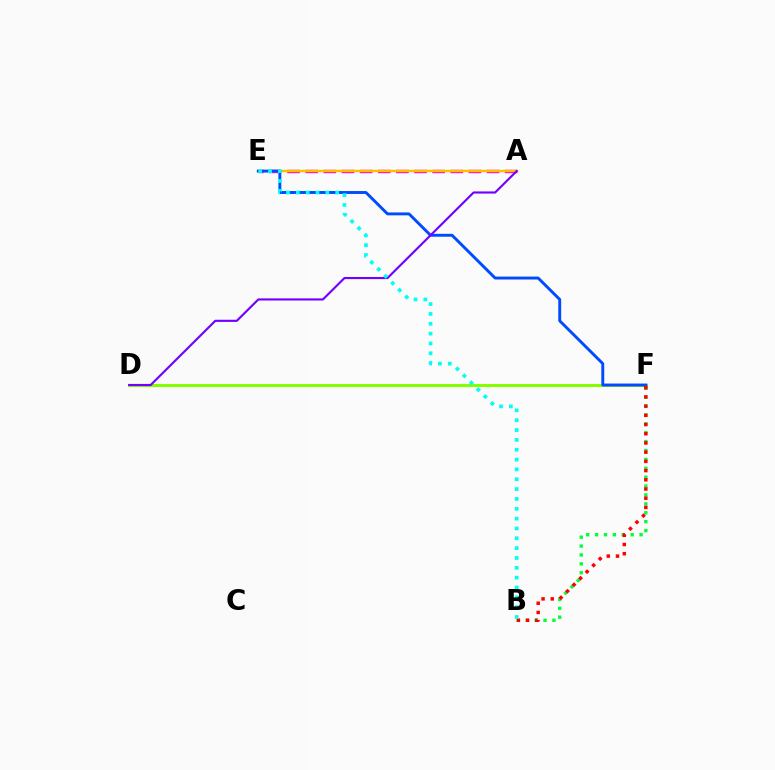{('A', 'E'): [{'color': '#ff00cf', 'line_style': 'dashed', 'thickness': 2.46}, {'color': '#ffbd00', 'line_style': 'solid', 'thickness': 1.72}], ('D', 'F'): [{'color': '#84ff00', 'line_style': 'solid', 'thickness': 2.19}], ('E', 'F'): [{'color': '#004bff', 'line_style': 'solid', 'thickness': 2.09}], ('A', 'D'): [{'color': '#7200ff', 'line_style': 'solid', 'thickness': 1.54}], ('B', 'F'): [{'color': '#00ff39', 'line_style': 'dotted', 'thickness': 2.42}, {'color': '#ff0000', 'line_style': 'dotted', 'thickness': 2.5}], ('B', 'E'): [{'color': '#00fff6', 'line_style': 'dotted', 'thickness': 2.67}]}